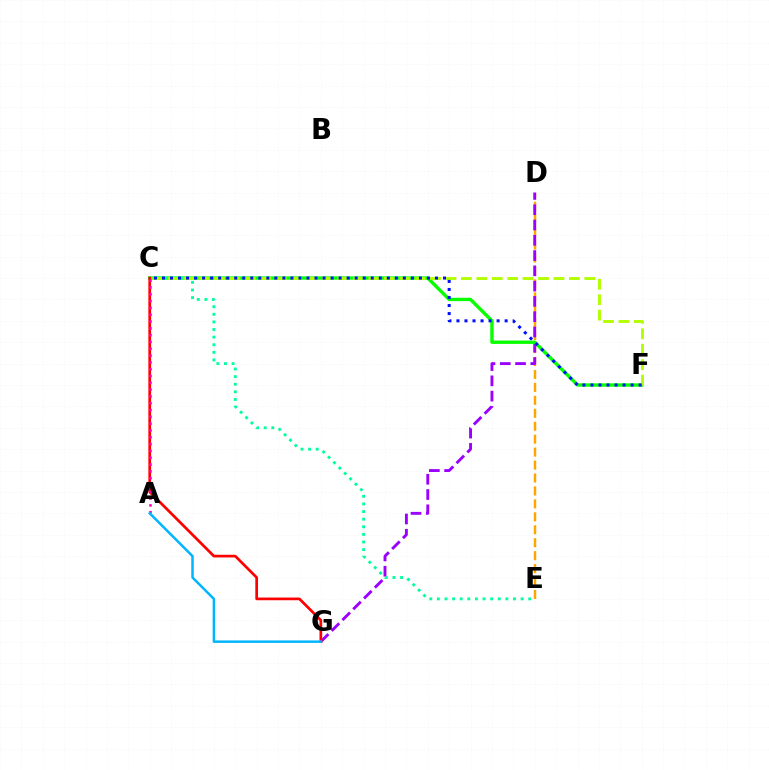{('D', 'E'): [{'color': '#ffa500', 'line_style': 'dashed', 'thickness': 1.76}], ('D', 'G'): [{'color': '#9b00ff', 'line_style': 'dashed', 'thickness': 2.08}], ('C', 'F'): [{'color': '#08ff00', 'line_style': 'solid', 'thickness': 2.43}, {'color': '#b3ff00', 'line_style': 'dashed', 'thickness': 2.1}, {'color': '#0010ff', 'line_style': 'dotted', 'thickness': 2.18}], ('C', 'E'): [{'color': '#00ff9d', 'line_style': 'dotted', 'thickness': 2.07}], ('C', 'G'): [{'color': '#ff0000', 'line_style': 'solid', 'thickness': 1.95}], ('A', 'C'): [{'color': '#ff00bd', 'line_style': 'dotted', 'thickness': 1.85}], ('A', 'G'): [{'color': '#00b5ff', 'line_style': 'solid', 'thickness': 1.78}]}